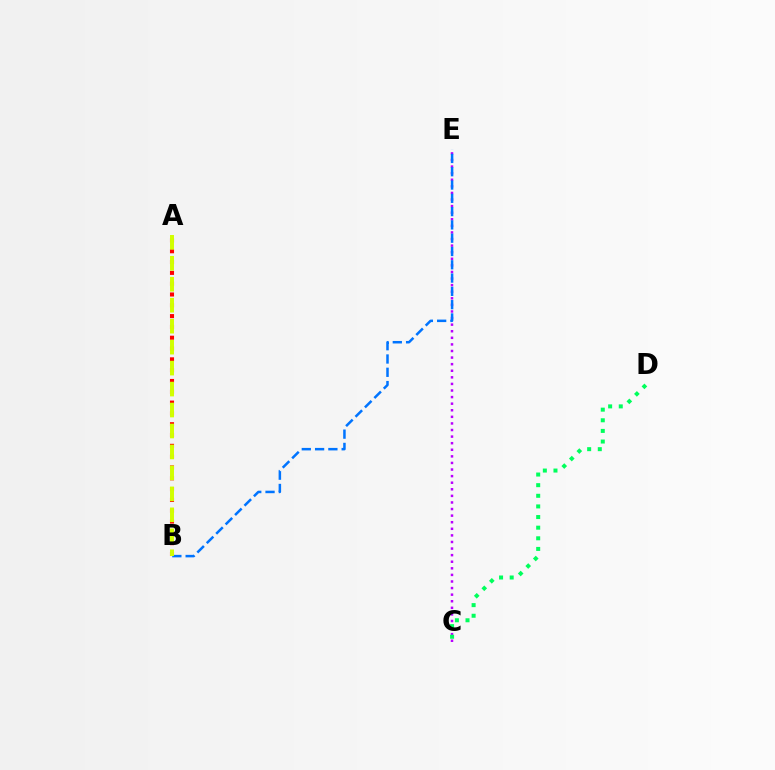{('C', 'E'): [{'color': '#b900ff', 'line_style': 'dotted', 'thickness': 1.79}], ('C', 'D'): [{'color': '#00ff5c', 'line_style': 'dotted', 'thickness': 2.89}], ('A', 'B'): [{'color': '#ff0000', 'line_style': 'dotted', 'thickness': 2.94}, {'color': '#d1ff00', 'line_style': 'dashed', 'thickness': 2.85}], ('B', 'E'): [{'color': '#0074ff', 'line_style': 'dashed', 'thickness': 1.81}]}